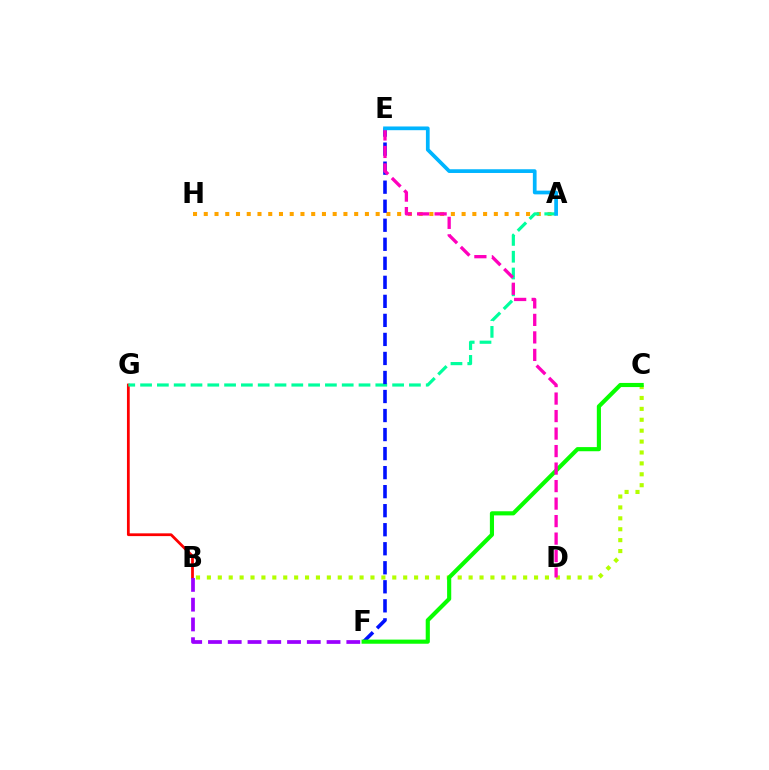{('A', 'H'): [{'color': '#ffa500', 'line_style': 'dotted', 'thickness': 2.92}], ('B', 'C'): [{'color': '#b3ff00', 'line_style': 'dotted', 'thickness': 2.96}], ('B', 'G'): [{'color': '#ff0000', 'line_style': 'solid', 'thickness': 1.99}], ('A', 'G'): [{'color': '#00ff9d', 'line_style': 'dashed', 'thickness': 2.28}], ('B', 'F'): [{'color': '#9b00ff', 'line_style': 'dashed', 'thickness': 2.68}], ('E', 'F'): [{'color': '#0010ff', 'line_style': 'dashed', 'thickness': 2.59}], ('C', 'F'): [{'color': '#08ff00', 'line_style': 'solid', 'thickness': 2.98}], ('D', 'E'): [{'color': '#ff00bd', 'line_style': 'dashed', 'thickness': 2.38}], ('A', 'E'): [{'color': '#00b5ff', 'line_style': 'solid', 'thickness': 2.68}]}